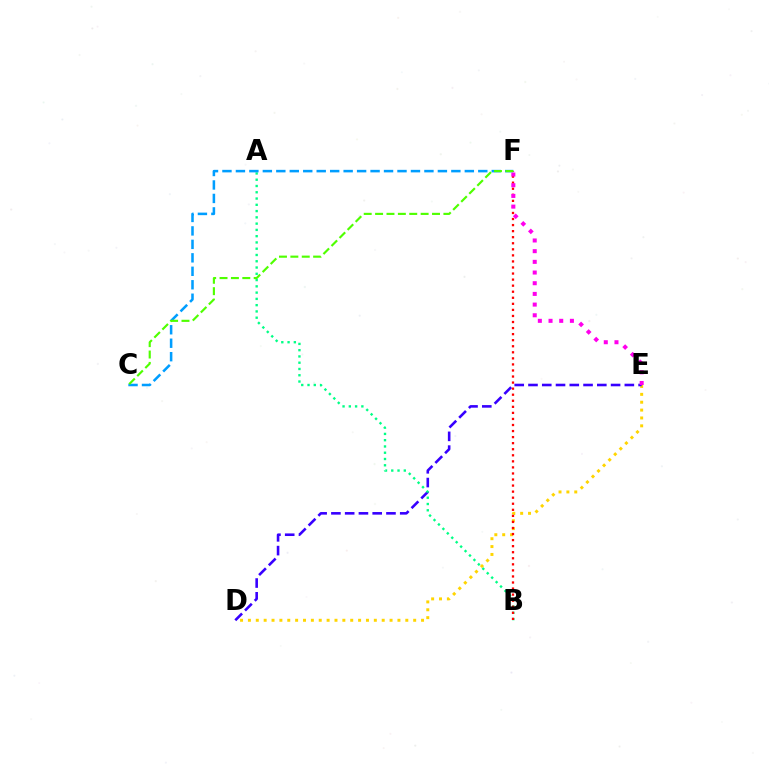{('D', 'E'): [{'color': '#ffd500', 'line_style': 'dotted', 'thickness': 2.14}, {'color': '#3700ff', 'line_style': 'dashed', 'thickness': 1.87}], ('A', 'B'): [{'color': '#00ff86', 'line_style': 'dotted', 'thickness': 1.7}], ('B', 'F'): [{'color': '#ff0000', 'line_style': 'dotted', 'thickness': 1.65}], ('C', 'F'): [{'color': '#009eff', 'line_style': 'dashed', 'thickness': 1.83}, {'color': '#4fff00', 'line_style': 'dashed', 'thickness': 1.55}], ('E', 'F'): [{'color': '#ff00ed', 'line_style': 'dotted', 'thickness': 2.9}]}